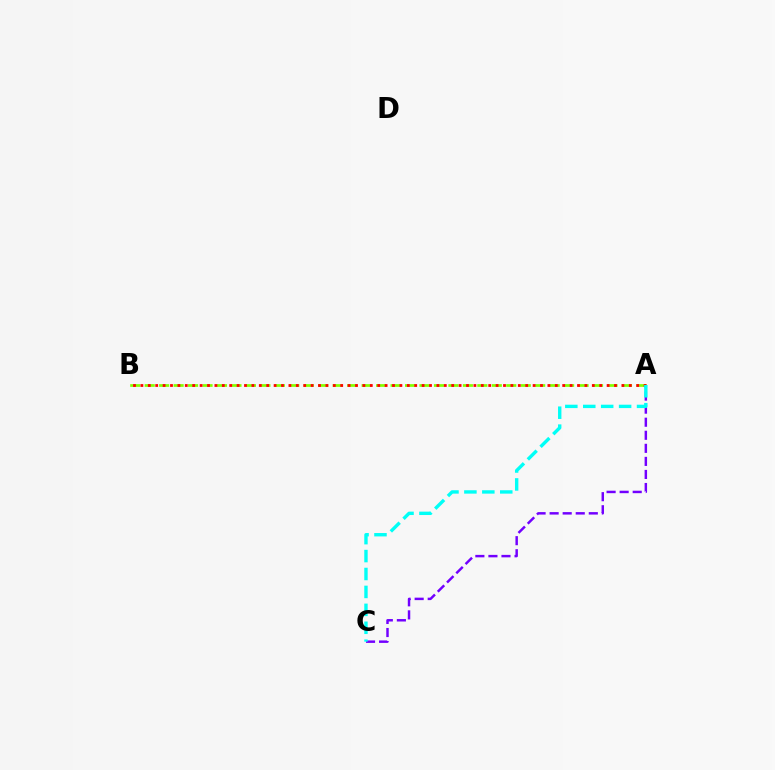{('A', 'B'): [{'color': '#84ff00', 'line_style': 'dashed', 'thickness': 1.96}, {'color': '#ff0000', 'line_style': 'dotted', 'thickness': 2.01}], ('A', 'C'): [{'color': '#7200ff', 'line_style': 'dashed', 'thickness': 1.77}, {'color': '#00fff6', 'line_style': 'dashed', 'thickness': 2.44}]}